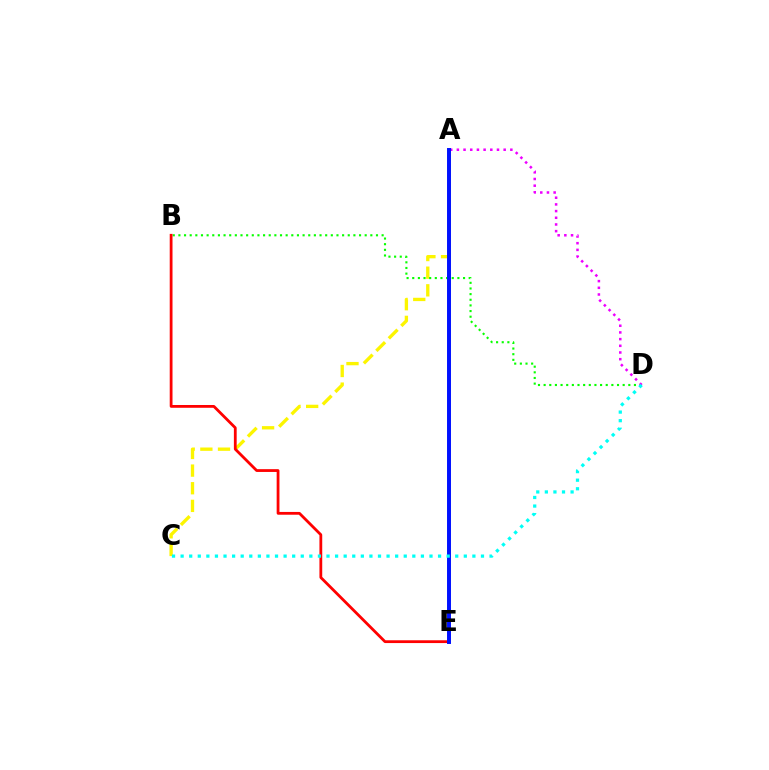{('A', 'C'): [{'color': '#fcf500', 'line_style': 'dashed', 'thickness': 2.4}], ('B', 'D'): [{'color': '#08ff00', 'line_style': 'dotted', 'thickness': 1.53}], ('A', 'D'): [{'color': '#ee00ff', 'line_style': 'dotted', 'thickness': 1.82}], ('B', 'E'): [{'color': '#ff0000', 'line_style': 'solid', 'thickness': 2.01}], ('A', 'E'): [{'color': '#0010ff', 'line_style': 'solid', 'thickness': 2.85}], ('C', 'D'): [{'color': '#00fff6', 'line_style': 'dotted', 'thickness': 2.33}]}